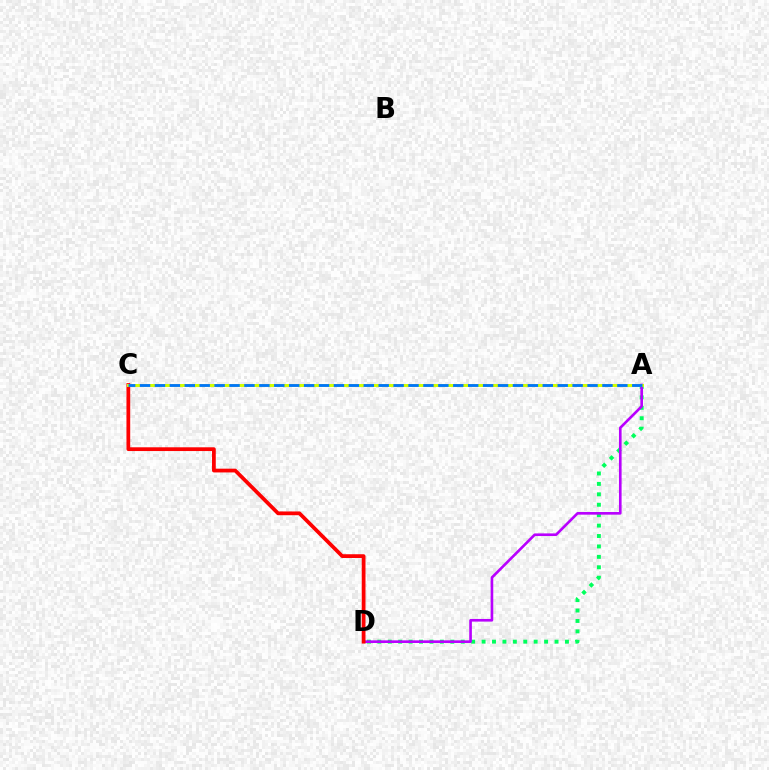{('A', 'D'): [{'color': '#00ff5c', 'line_style': 'dotted', 'thickness': 2.83}, {'color': '#b900ff', 'line_style': 'solid', 'thickness': 1.9}], ('C', 'D'): [{'color': '#ff0000', 'line_style': 'solid', 'thickness': 2.7}], ('A', 'C'): [{'color': '#d1ff00', 'line_style': 'solid', 'thickness': 2.15}, {'color': '#0074ff', 'line_style': 'dashed', 'thickness': 2.03}]}